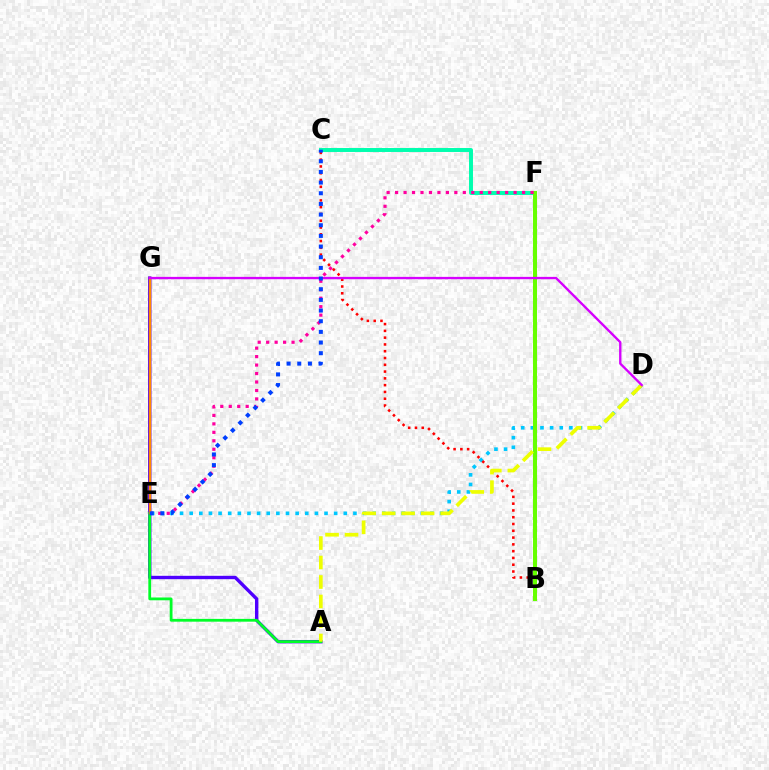{('A', 'G'): [{'color': '#4f00ff', 'line_style': 'solid', 'thickness': 2.43}], ('D', 'E'): [{'color': '#00c7ff', 'line_style': 'dotted', 'thickness': 2.62}], ('A', 'E'): [{'color': '#00ff27', 'line_style': 'solid', 'thickness': 2.01}], ('B', 'C'): [{'color': '#ff0000', 'line_style': 'dotted', 'thickness': 1.84}], ('C', 'F'): [{'color': '#00ffaf', 'line_style': 'solid', 'thickness': 2.85}], ('B', 'F'): [{'color': '#66ff00', 'line_style': 'solid', 'thickness': 2.9}], ('E', 'F'): [{'color': '#ff00a0', 'line_style': 'dotted', 'thickness': 2.3}], ('E', 'G'): [{'color': '#ff8800', 'line_style': 'solid', 'thickness': 1.71}], ('A', 'D'): [{'color': '#eeff00', 'line_style': 'dashed', 'thickness': 2.65}], ('D', 'G'): [{'color': '#d600ff', 'line_style': 'solid', 'thickness': 1.69}], ('C', 'E'): [{'color': '#003fff', 'line_style': 'dotted', 'thickness': 2.9}]}